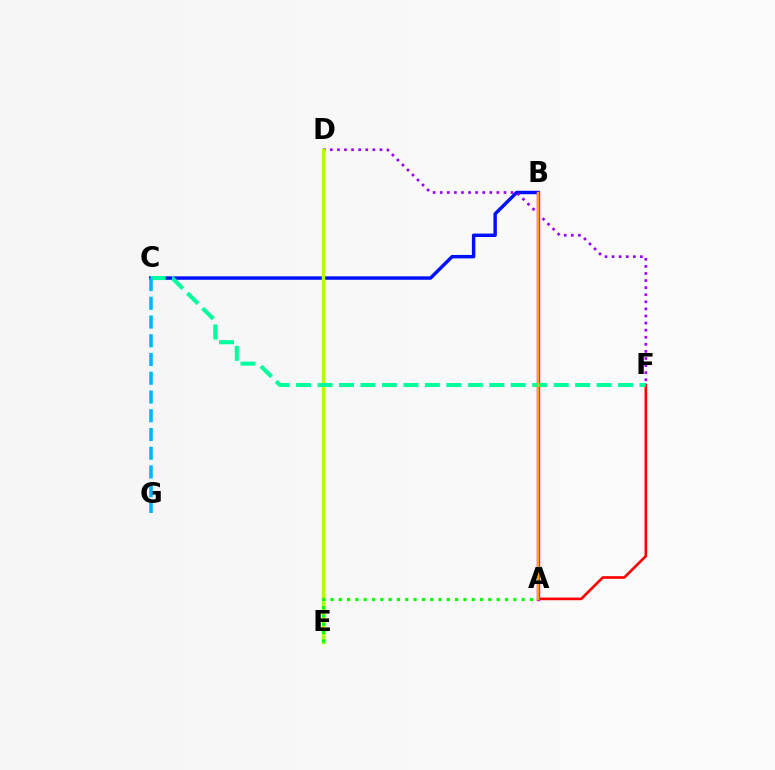{('A', 'F'): [{'color': '#ff0000', 'line_style': 'solid', 'thickness': 1.91}], ('B', 'C'): [{'color': '#0010ff', 'line_style': 'solid', 'thickness': 2.48}], ('D', 'F'): [{'color': '#9b00ff', 'line_style': 'dotted', 'thickness': 1.92}], ('D', 'E'): [{'color': '#b3ff00', 'line_style': 'solid', 'thickness': 2.49}], ('A', 'B'): [{'color': '#ff00bd', 'line_style': 'solid', 'thickness': 2.46}, {'color': '#ffa500', 'line_style': 'solid', 'thickness': 1.62}], ('C', 'F'): [{'color': '#00ff9d', 'line_style': 'dashed', 'thickness': 2.92}], ('C', 'G'): [{'color': '#00b5ff', 'line_style': 'dashed', 'thickness': 2.55}], ('A', 'E'): [{'color': '#08ff00', 'line_style': 'dotted', 'thickness': 2.26}]}